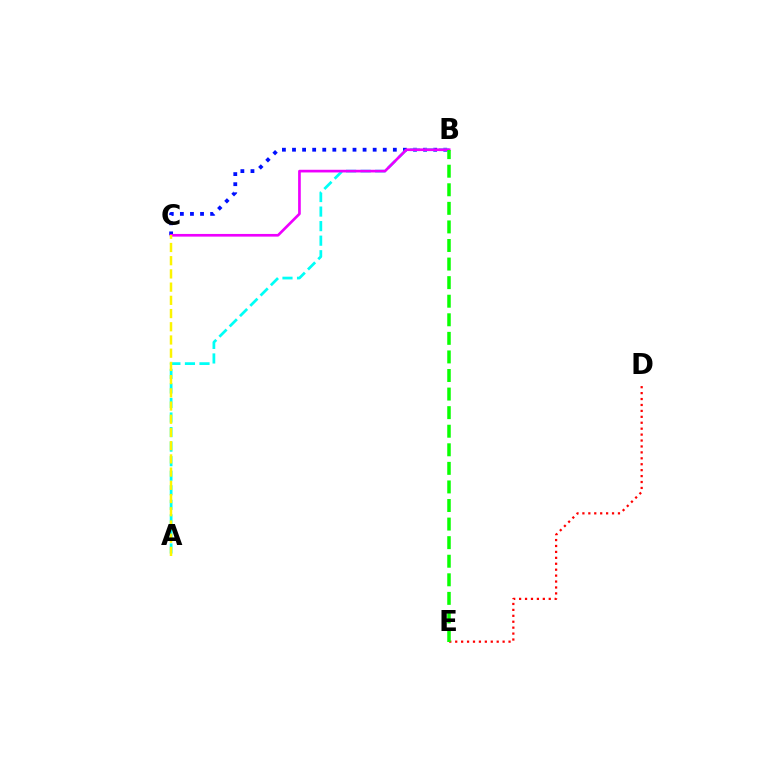{('B', 'C'): [{'color': '#0010ff', 'line_style': 'dotted', 'thickness': 2.74}, {'color': '#ee00ff', 'line_style': 'solid', 'thickness': 1.93}], ('D', 'E'): [{'color': '#ff0000', 'line_style': 'dotted', 'thickness': 1.61}], ('A', 'B'): [{'color': '#00fff6', 'line_style': 'dashed', 'thickness': 1.98}], ('A', 'C'): [{'color': '#fcf500', 'line_style': 'dashed', 'thickness': 1.8}], ('B', 'E'): [{'color': '#08ff00', 'line_style': 'dashed', 'thickness': 2.52}]}